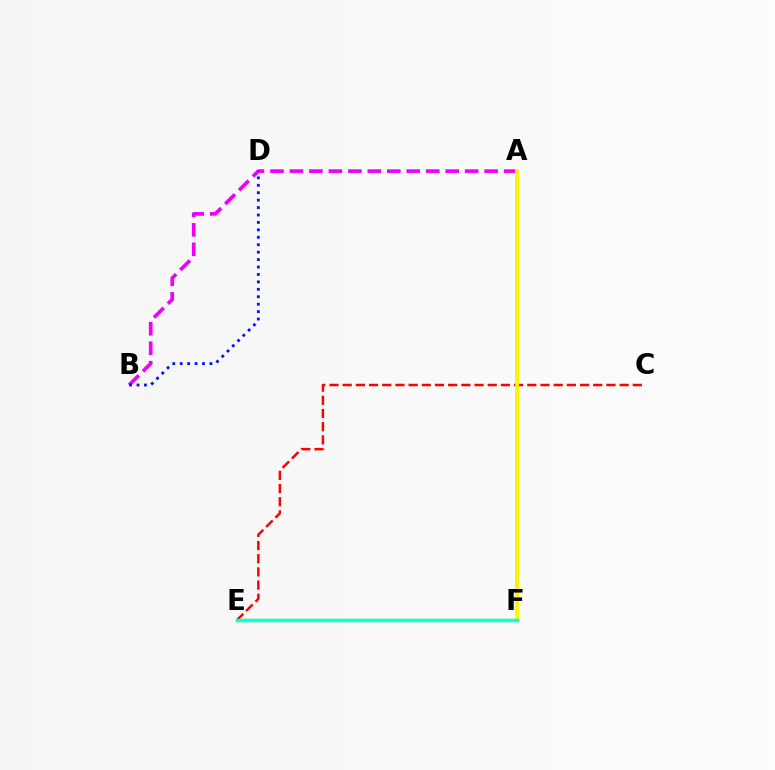{('C', 'E'): [{'color': '#ff0000', 'line_style': 'dashed', 'thickness': 1.79}], ('A', 'B'): [{'color': '#ee00ff', 'line_style': 'dashed', 'thickness': 2.64}], ('A', 'F'): [{'color': '#fcf500', 'line_style': 'solid', 'thickness': 2.8}], ('E', 'F'): [{'color': '#08ff00', 'line_style': 'solid', 'thickness': 2.46}, {'color': '#00fff6', 'line_style': 'solid', 'thickness': 2.23}], ('B', 'D'): [{'color': '#0010ff', 'line_style': 'dotted', 'thickness': 2.02}]}